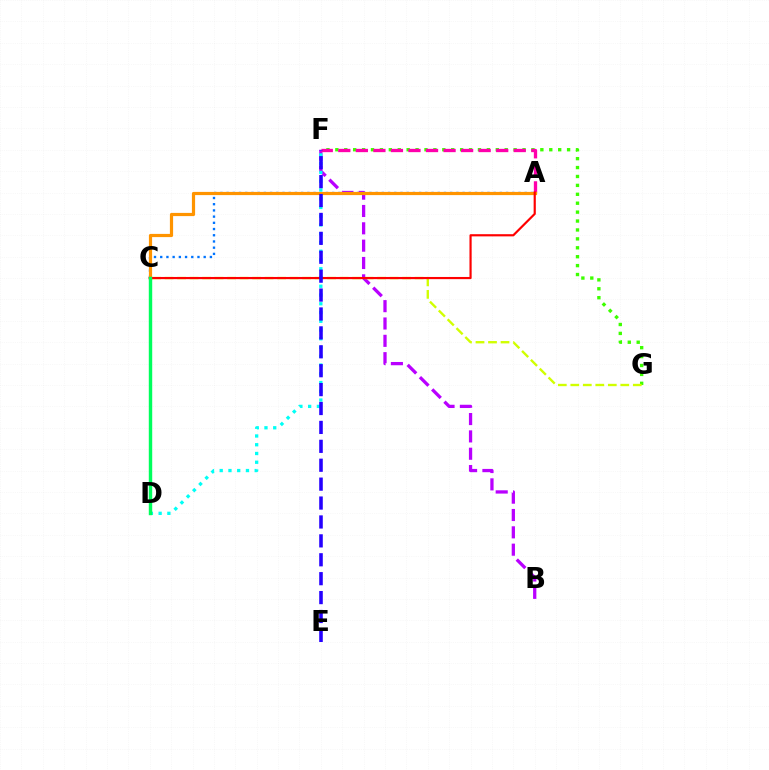{('F', 'G'): [{'color': '#3dff00', 'line_style': 'dotted', 'thickness': 2.42}], ('B', 'F'): [{'color': '#b900ff', 'line_style': 'dashed', 'thickness': 2.36}], ('A', 'C'): [{'color': '#0074ff', 'line_style': 'dotted', 'thickness': 1.69}, {'color': '#ff9400', 'line_style': 'solid', 'thickness': 2.3}, {'color': '#ff0000', 'line_style': 'solid', 'thickness': 1.57}], ('C', 'G'): [{'color': '#d1ff00', 'line_style': 'dashed', 'thickness': 1.7}], ('A', 'F'): [{'color': '#ff00ac', 'line_style': 'dashed', 'thickness': 2.38}], ('D', 'F'): [{'color': '#00fff6', 'line_style': 'dotted', 'thickness': 2.38}], ('C', 'D'): [{'color': '#00ff5c', 'line_style': 'solid', 'thickness': 2.46}], ('E', 'F'): [{'color': '#2500ff', 'line_style': 'dashed', 'thickness': 2.57}]}